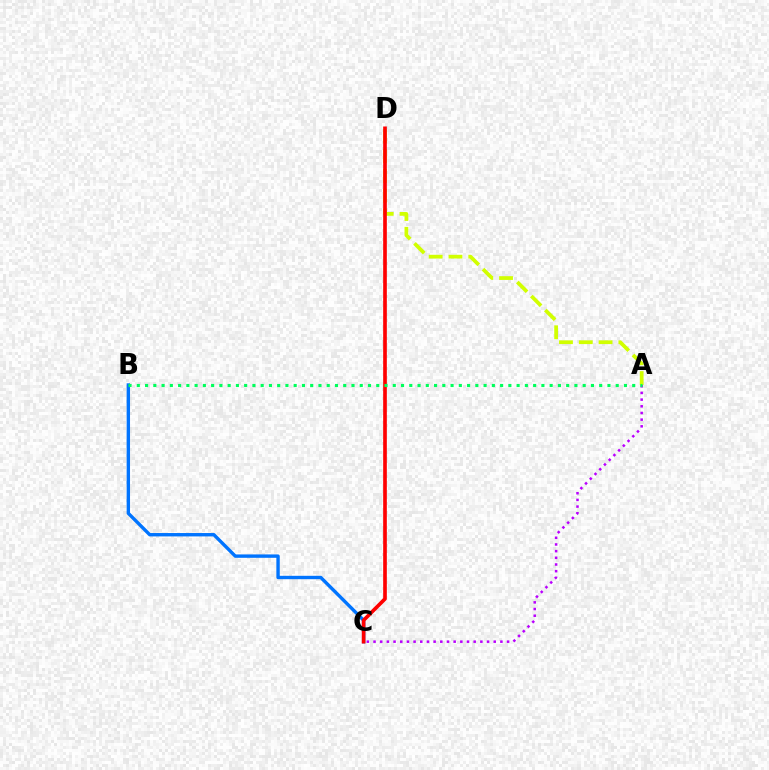{('B', 'C'): [{'color': '#0074ff', 'line_style': 'solid', 'thickness': 2.44}], ('A', 'D'): [{'color': '#d1ff00', 'line_style': 'dashed', 'thickness': 2.69}], ('A', 'C'): [{'color': '#b900ff', 'line_style': 'dotted', 'thickness': 1.81}], ('C', 'D'): [{'color': '#ff0000', 'line_style': 'solid', 'thickness': 2.64}], ('A', 'B'): [{'color': '#00ff5c', 'line_style': 'dotted', 'thickness': 2.24}]}